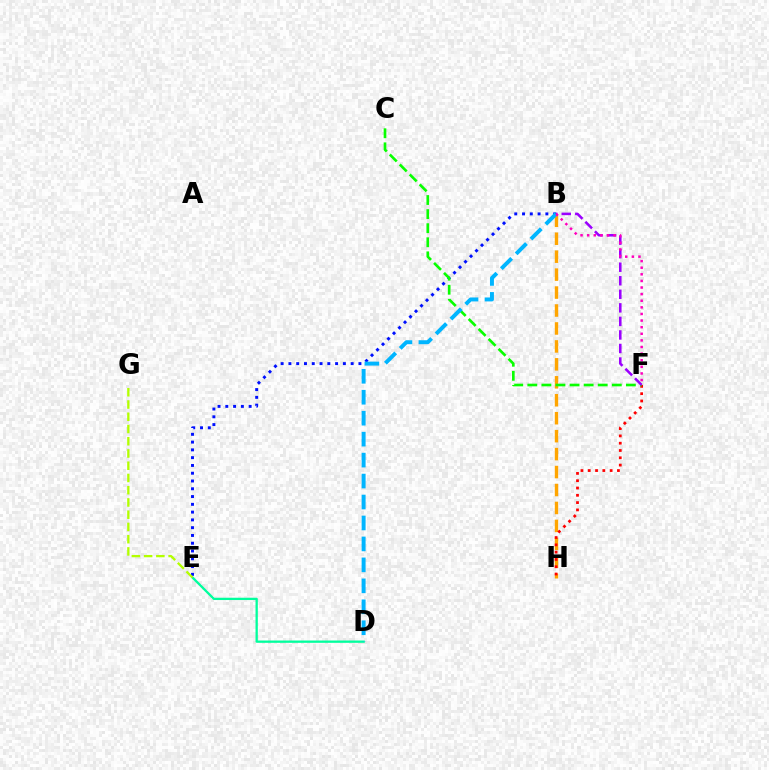{('B', 'H'): [{'color': '#ffa500', 'line_style': 'dashed', 'thickness': 2.44}], ('B', 'E'): [{'color': '#0010ff', 'line_style': 'dotted', 'thickness': 2.11}], ('F', 'H'): [{'color': '#ff0000', 'line_style': 'dotted', 'thickness': 1.98}], ('C', 'F'): [{'color': '#08ff00', 'line_style': 'dashed', 'thickness': 1.91}], ('B', 'F'): [{'color': '#9b00ff', 'line_style': 'dashed', 'thickness': 1.84}, {'color': '#ff00bd', 'line_style': 'dotted', 'thickness': 1.8}], ('D', 'E'): [{'color': '#00ff9d', 'line_style': 'solid', 'thickness': 1.66}], ('E', 'G'): [{'color': '#b3ff00', 'line_style': 'dashed', 'thickness': 1.66}], ('B', 'D'): [{'color': '#00b5ff', 'line_style': 'dashed', 'thickness': 2.85}]}